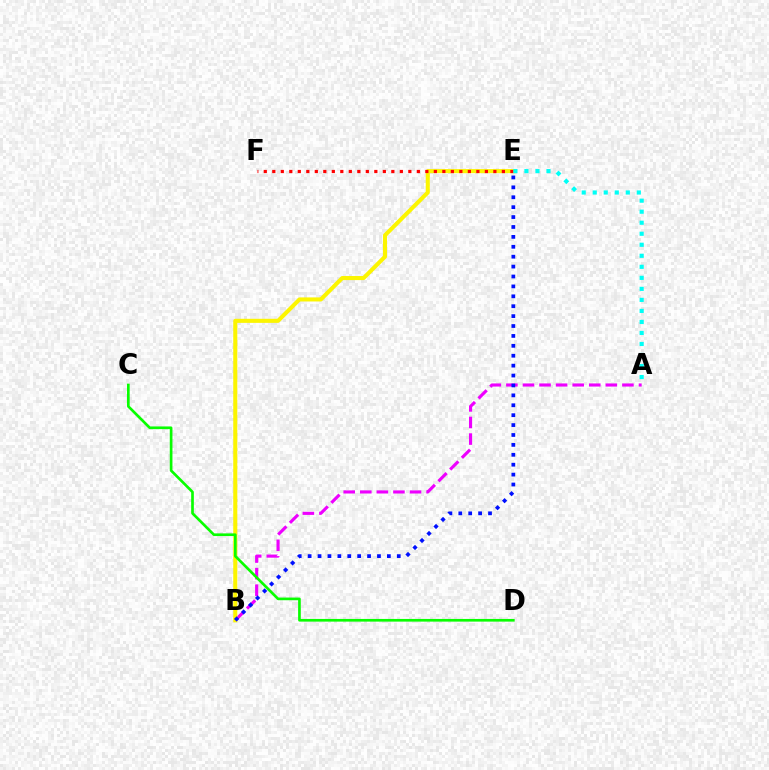{('A', 'B'): [{'color': '#ee00ff', 'line_style': 'dashed', 'thickness': 2.25}], ('B', 'E'): [{'color': '#fcf500', 'line_style': 'solid', 'thickness': 2.93}, {'color': '#0010ff', 'line_style': 'dotted', 'thickness': 2.69}], ('C', 'D'): [{'color': '#08ff00', 'line_style': 'solid', 'thickness': 1.92}], ('E', 'F'): [{'color': '#ff0000', 'line_style': 'dotted', 'thickness': 2.31}], ('A', 'E'): [{'color': '#00fff6', 'line_style': 'dotted', 'thickness': 2.99}]}